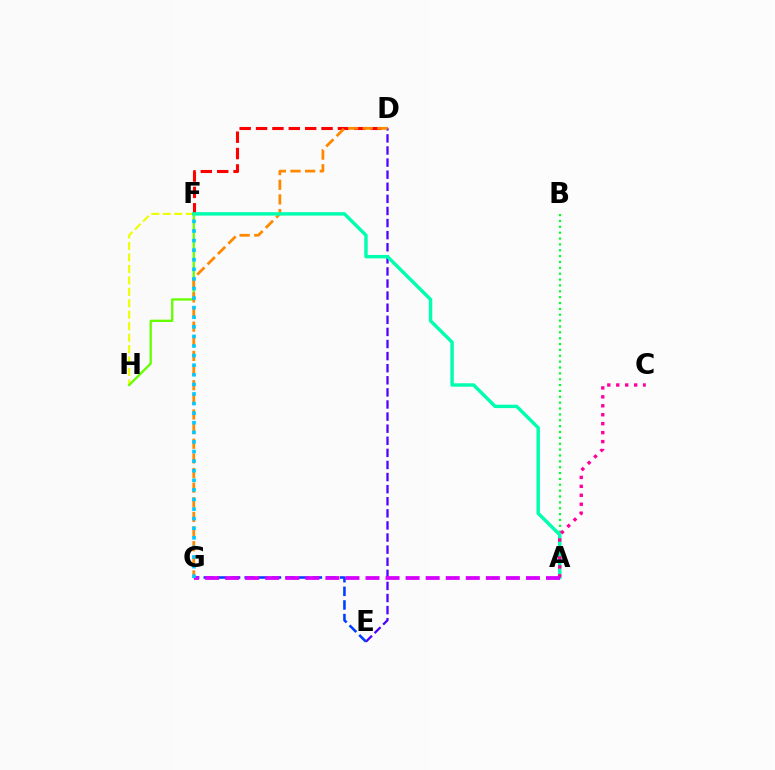{('A', 'B'): [{'color': '#00ff27', 'line_style': 'dotted', 'thickness': 1.59}], ('F', 'H'): [{'color': '#eeff00', 'line_style': 'dashed', 'thickness': 1.56}, {'color': '#66ff00', 'line_style': 'solid', 'thickness': 1.67}], ('D', 'F'): [{'color': '#ff0000', 'line_style': 'dashed', 'thickness': 2.22}], ('D', 'E'): [{'color': '#4f00ff', 'line_style': 'dashed', 'thickness': 1.64}], ('D', 'G'): [{'color': '#ff8800', 'line_style': 'dashed', 'thickness': 1.99}], ('E', 'G'): [{'color': '#003fff', 'line_style': 'dashed', 'thickness': 1.85}], ('A', 'F'): [{'color': '#00ffaf', 'line_style': 'solid', 'thickness': 2.47}], ('A', 'C'): [{'color': '#ff00a0', 'line_style': 'dotted', 'thickness': 2.43}], ('A', 'G'): [{'color': '#d600ff', 'line_style': 'dashed', 'thickness': 2.72}], ('F', 'G'): [{'color': '#00c7ff', 'line_style': 'dotted', 'thickness': 2.61}]}